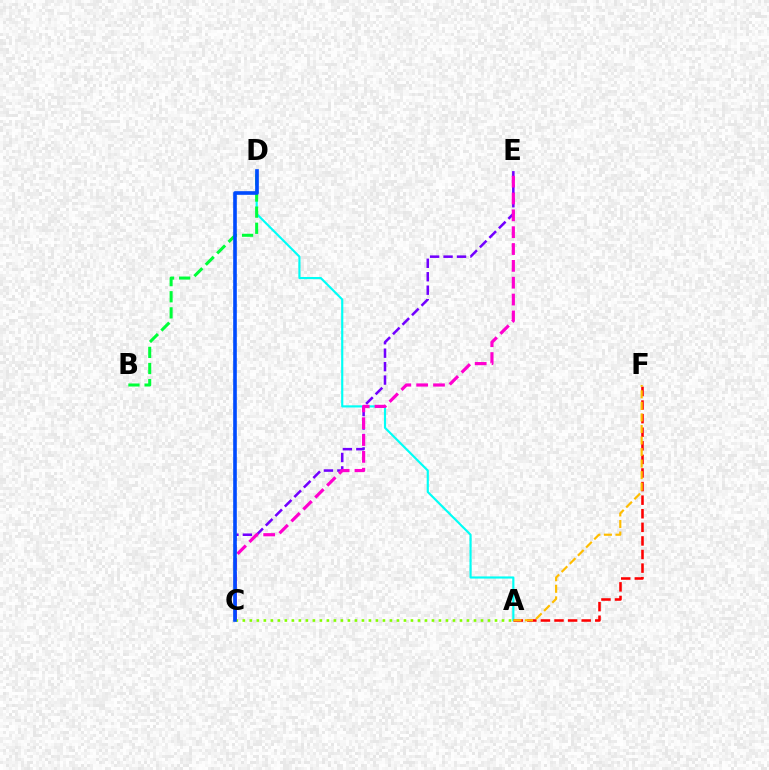{('A', 'D'): [{'color': '#00fff6', 'line_style': 'solid', 'thickness': 1.55}], ('C', 'E'): [{'color': '#7200ff', 'line_style': 'dashed', 'thickness': 1.83}, {'color': '#ff00cf', 'line_style': 'dashed', 'thickness': 2.29}], ('A', 'C'): [{'color': '#84ff00', 'line_style': 'dotted', 'thickness': 1.9}], ('A', 'F'): [{'color': '#ff0000', 'line_style': 'dashed', 'thickness': 1.85}, {'color': '#ffbd00', 'line_style': 'dashed', 'thickness': 1.57}], ('B', 'D'): [{'color': '#00ff39', 'line_style': 'dashed', 'thickness': 2.19}], ('C', 'D'): [{'color': '#004bff', 'line_style': 'solid', 'thickness': 2.61}]}